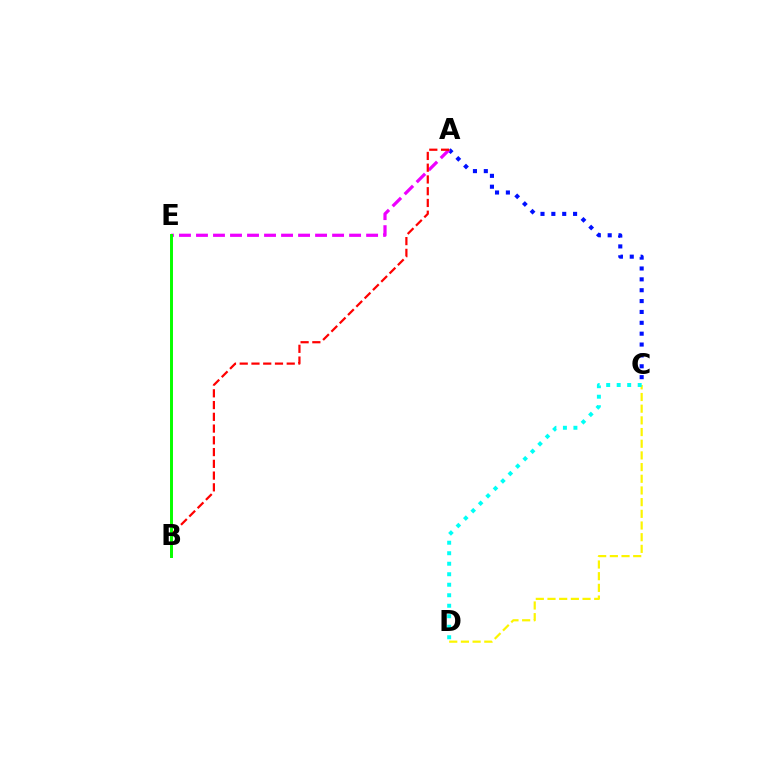{('A', 'C'): [{'color': '#0010ff', 'line_style': 'dotted', 'thickness': 2.95}], ('A', 'E'): [{'color': '#ee00ff', 'line_style': 'dashed', 'thickness': 2.31}], ('A', 'B'): [{'color': '#ff0000', 'line_style': 'dashed', 'thickness': 1.6}], ('C', 'D'): [{'color': '#fcf500', 'line_style': 'dashed', 'thickness': 1.59}, {'color': '#00fff6', 'line_style': 'dotted', 'thickness': 2.85}], ('B', 'E'): [{'color': '#08ff00', 'line_style': 'solid', 'thickness': 2.13}]}